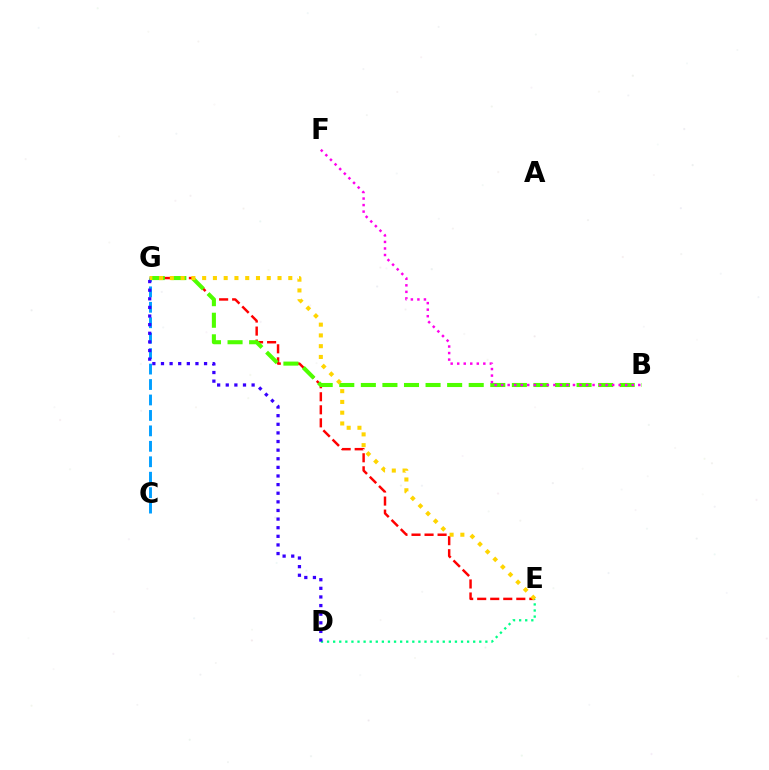{('C', 'G'): [{'color': '#009eff', 'line_style': 'dashed', 'thickness': 2.1}], ('E', 'G'): [{'color': '#ff0000', 'line_style': 'dashed', 'thickness': 1.77}, {'color': '#ffd500', 'line_style': 'dotted', 'thickness': 2.93}], ('D', 'E'): [{'color': '#00ff86', 'line_style': 'dotted', 'thickness': 1.65}], ('B', 'G'): [{'color': '#4fff00', 'line_style': 'dashed', 'thickness': 2.93}], ('D', 'G'): [{'color': '#3700ff', 'line_style': 'dotted', 'thickness': 2.34}], ('B', 'F'): [{'color': '#ff00ed', 'line_style': 'dotted', 'thickness': 1.77}]}